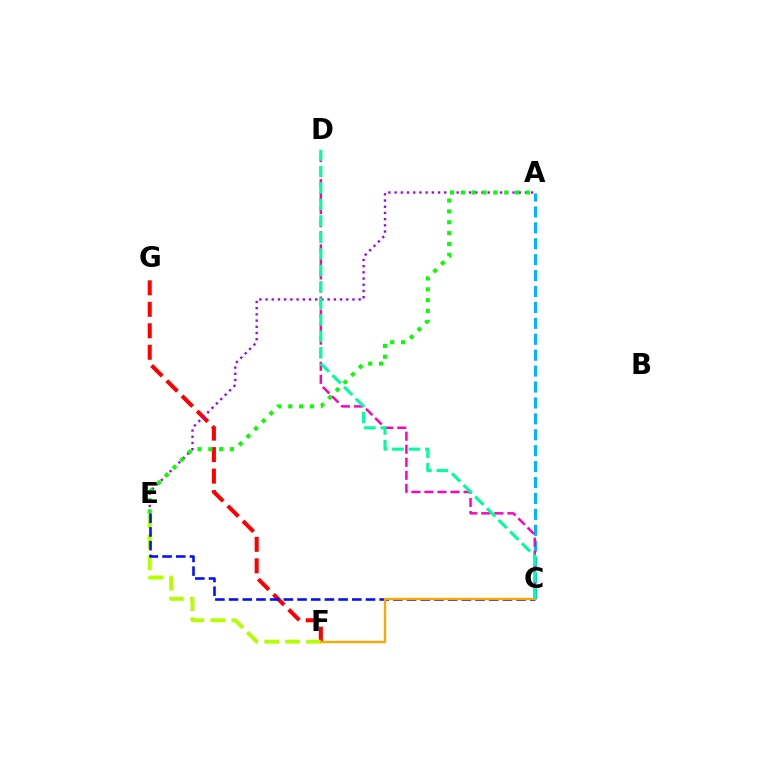{('A', 'C'): [{'color': '#00b5ff', 'line_style': 'dashed', 'thickness': 2.16}], ('F', 'G'): [{'color': '#ff0000', 'line_style': 'dashed', 'thickness': 2.92}], ('E', 'F'): [{'color': '#b3ff00', 'line_style': 'dashed', 'thickness': 2.84}], ('A', 'E'): [{'color': '#9b00ff', 'line_style': 'dotted', 'thickness': 1.69}, {'color': '#08ff00', 'line_style': 'dotted', 'thickness': 2.95}], ('C', 'E'): [{'color': '#0010ff', 'line_style': 'dashed', 'thickness': 1.86}], ('C', 'D'): [{'color': '#ff00bd', 'line_style': 'dashed', 'thickness': 1.77}, {'color': '#00ff9d', 'line_style': 'dashed', 'thickness': 2.24}], ('C', 'F'): [{'color': '#ffa500', 'line_style': 'solid', 'thickness': 1.68}]}